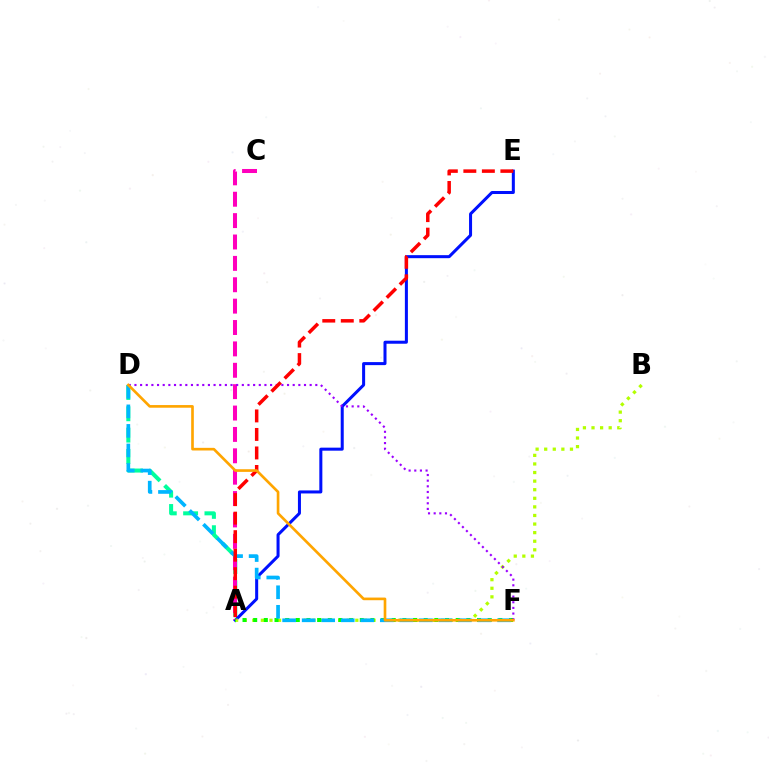{('A', 'D'): [{'color': '#00ff9d', 'line_style': 'dashed', 'thickness': 2.9}], ('A', 'E'): [{'color': '#0010ff', 'line_style': 'solid', 'thickness': 2.18}, {'color': '#ff0000', 'line_style': 'dashed', 'thickness': 2.52}], ('A', 'B'): [{'color': '#b3ff00', 'line_style': 'dotted', 'thickness': 2.33}], ('A', 'C'): [{'color': '#ff00bd', 'line_style': 'dashed', 'thickness': 2.9}], ('A', 'F'): [{'color': '#08ff00', 'line_style': 'dotted', 'thickness': 2.9}], ('D', 'F'): [{'color': '#9b00ff', 'line_style': 'dotted', 'thickness': 1.54}, {'color': '#00b5ff', 'line_style': 'dashed', 'thickness': 2.65}, {'color': '#ffa500', 'line_style': 'solid', 'thickness': 1.91}]}